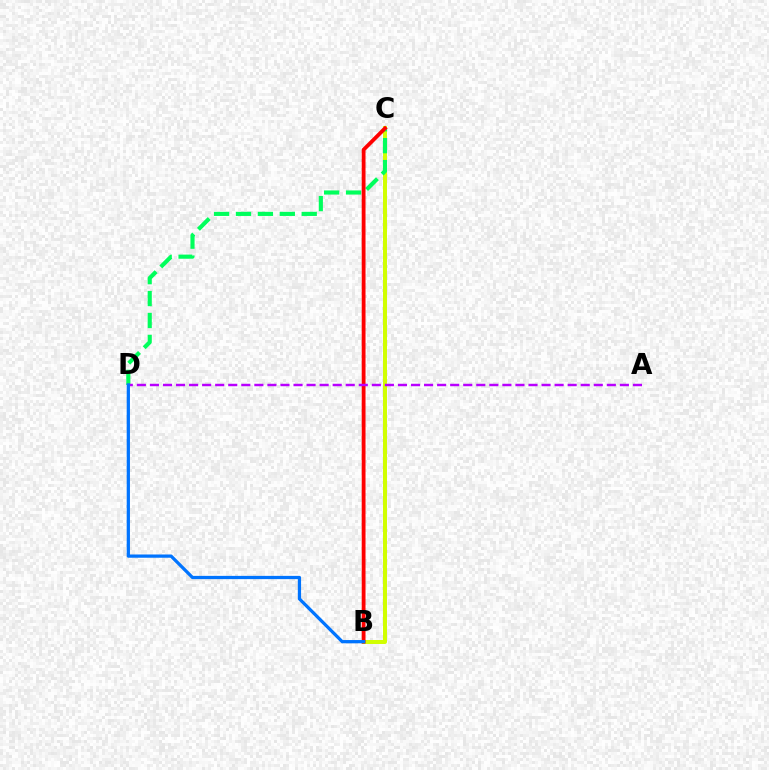{('B', 'C'): [{'color': '#d1ff00', 'line_style': 'solid', 'thickness': 2.87}, {'color': '#ff0000', 'line_style': 'solid', 'thickness': 2.74}], ('C', 'D'): [{'color': '#00ff5c', 'line_style': 'dashed', 'thickness': 2.98}], ('A', 'D'): [{'color': '#b900ff', 'line_style': 'dashed', 'thickness': 1.77}], ('B', 'D'): [{'color': '#0074ff', 'line_style': 'solid', 'thickness': 2.34}]}